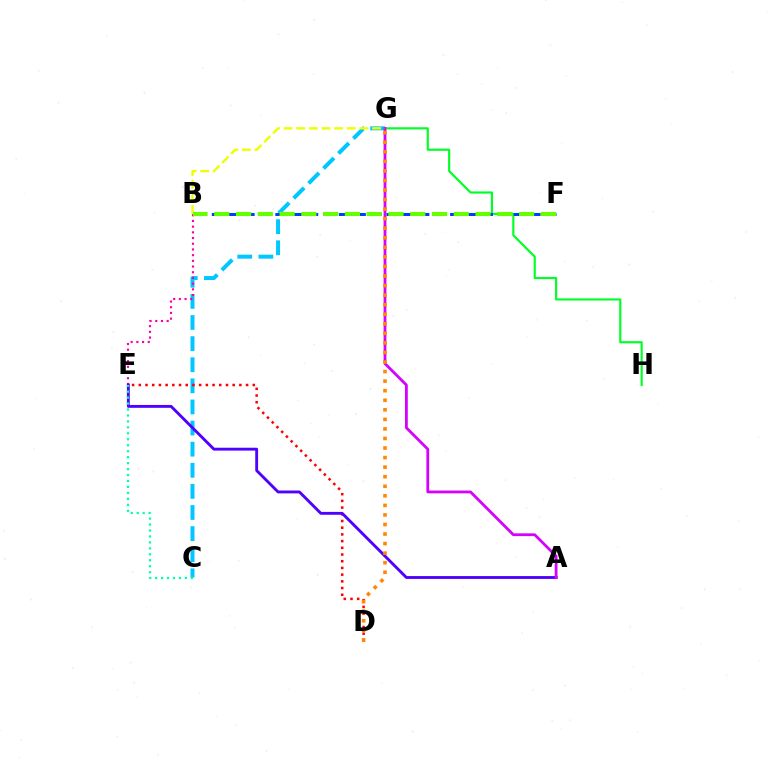{('C', 'G'): [{'color': '#00c7ff', 'line_style': 'dashed', 'thickness': 2.87}], ('D', 'E'): [{'color': '#ff0000', 'line_style': 'dotted', 'thickness': 1.82}], ('B', 'E'): [{'color': '#ff00a0', 'line_style': 'dotted', 'thickness': 1.55}], ('G', 'H'): [{'color': '#00ff27', 'line_style': 'solid', 'thickness': 1.55}], ('A', 'E'): [{'color': '#4f00ff', 'line_style': 'solid', 'thickness': 2.06}], ('A', 'G'): [{'color': '#d600ff', 'line_style': 'solid', 'thickness': 2.0}], ('B', 'F'): [{'color': '#003fff', 'line_style': 'dashed', 'thickness': 2.16}, {'color': '#66ff00', 'line_style': 'dashed', 'thickness': 2.96}], ('B', 'G'): [{'color': '#eeff00', 'line_style': 'dashed', 'thickness': 1.72}], ('D', 'G'): [{'color': '#ff8800', 'line_style': 'dotted', 'thickness': 2.6}], ('C', 'E'): [{'color': '#00ffaf', 'line_style': 'dotted', 'thickness': 1.62}]}